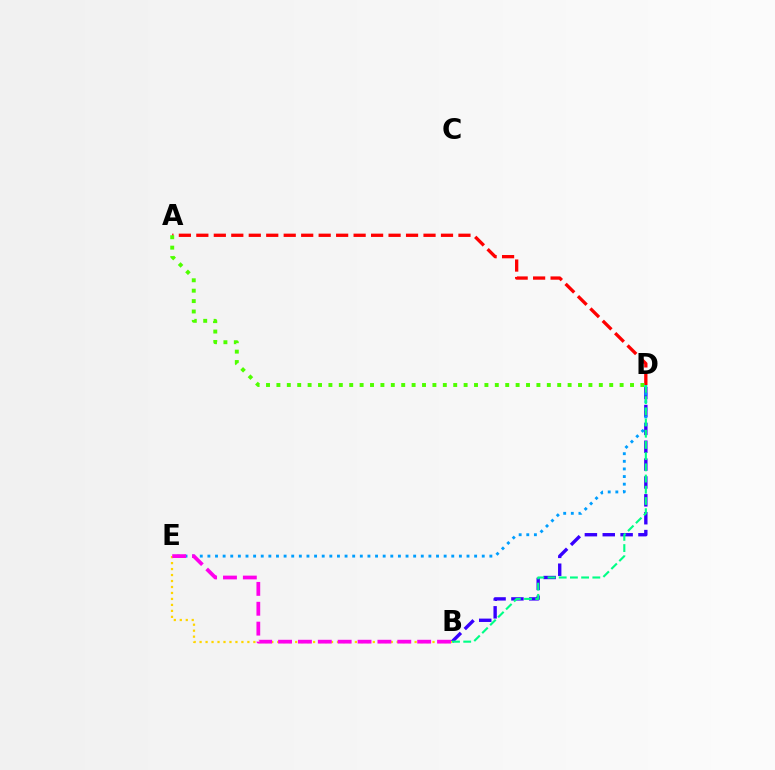{('A', 'D'): [{'color': '#ff0000', 'line_style': 'dashed', 'thickness': 2.37}, {'color': '#4fff00', 'line_style': 'dotted', 'thickness': 2.83}], ('B', 'D'): [{'color': '#3700ff', 'line_style': 'dashed', 'thickness': 2.43}, {'color': '#00ff86', 'line_style': 'dashed', 'thickness': 1.52}], ('B', 'E'): [{'color': '#ffd500', 'line_style': 'dotted', 'thickness': 1.62}, {'color': '#ff00ed', 'line_style': 'dashed', 'thickness': 2.7}], ('D', 'E'): [{'color': '#009eff', 'line_style': 'dotted', 'thickness': 2.07}]}